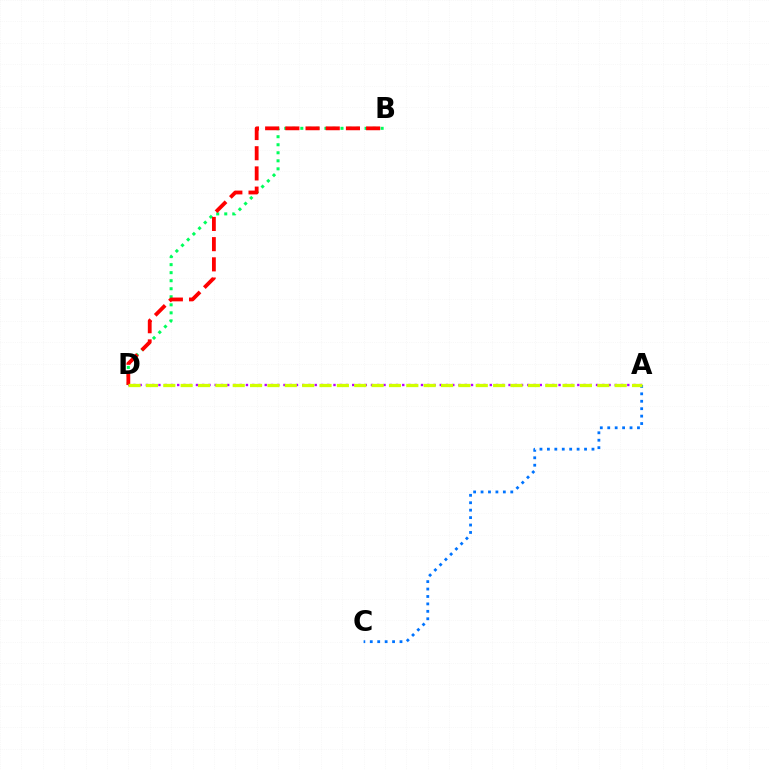{('A', 'D'): [{'color': '#b900ff', 'line_style': 'dotted', 'thickness': 1.7}, {'color': '#d1ff00', 'line_style': 'dashed', 'thickness': 2.36}], ('A', 'C'): [{'color': '#0074ff', 'line_style': 'dotted', 'thickness': 2.02}], ('B', 'D'): [{'color': '#00ff5c', 'line_style': 'dotted', 'thickness': 2.18}, {'color': '#ff0000', 'line_style': 'dashed', 'thickness': 2.74}]}